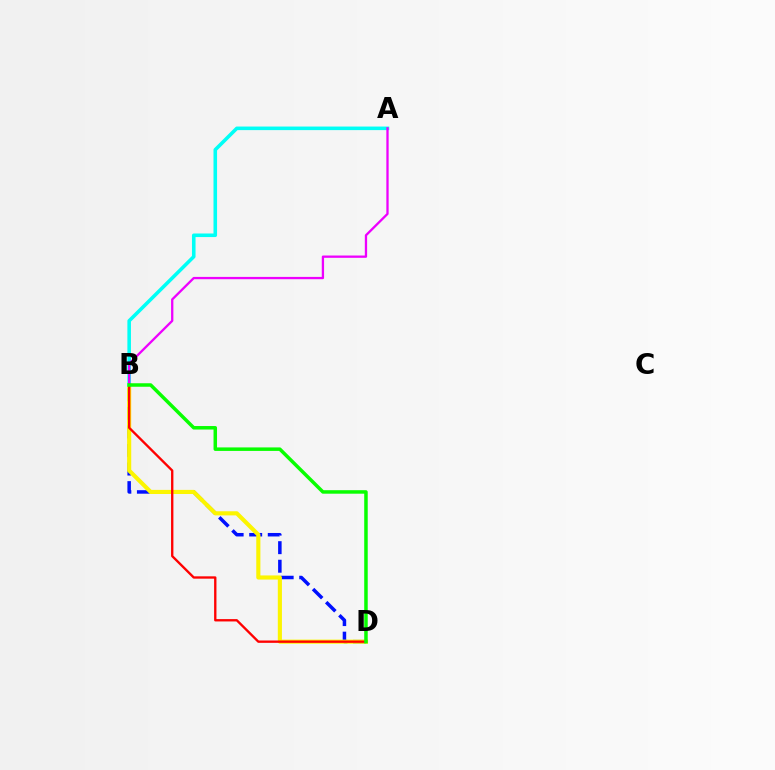{('B', 'D'): [{'color': '#0010ff', 'line_style': 'dashed', 'thickness': 2.52}, {'color': '#fcf500', 'line_style': 'solid', 'thickness': 2.97}, {'color': '#ff0000', 'line_style': 'solid', 'thickness': 1.69}, {'color': '#08ff00', 'line_style': 'solid', 'thickness': 2.52}], ('A', 'B'): [{'color': '#00fff6', 'line_style': 'solid', 'thickness': 2.57}, {'color': '#ee00ff', 'line_style': 'solid', 'thickness': 1.66}]}